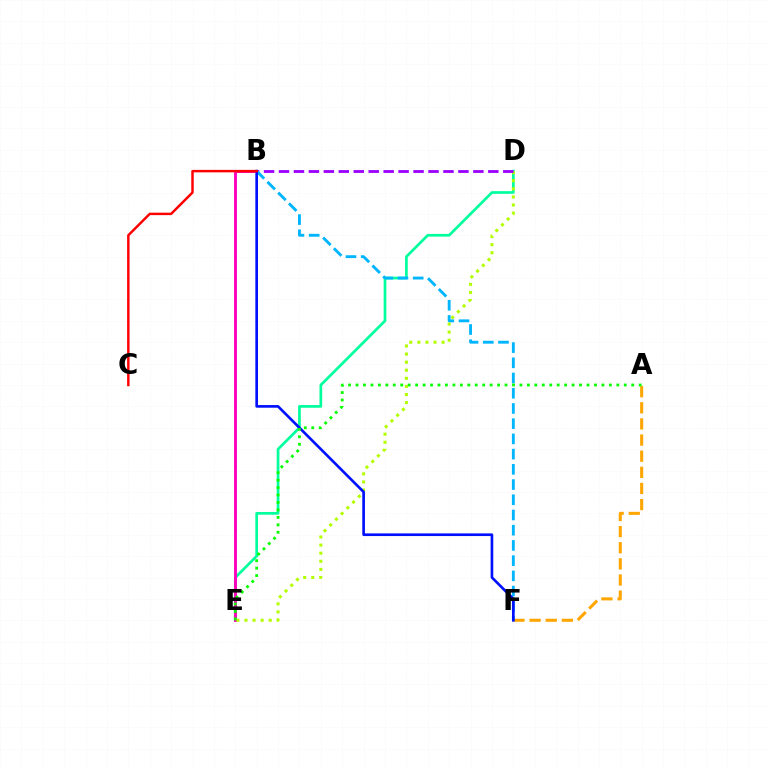{('D', 'E'): [{'color': '#00ff9d', 'line_style': 'solid', 'thickness': 1.95}, {'color': '#b3ff00', 'line_style': 'dotted', 'thickness': 2.2}], ('B', 'E'): [{'color': '#ff00bd', 'line_style': 'solid', 'thickness': 2.09}], ('A', 'F'): [{'color': '#ffa500', 'line_style': 'dashed', 'thickness': 2.19}], ('B', 'D'): [{'color': '#9b00ff', 'line_style': 'dashed', 'thickness': 2.03}], ('B', 'F'): [{'color': '#00b5ff', 'line_style': 'dashed', 'thickness': 2.07}, {'color': '#0010ff', 'line_style': 'solid', 'thickness': 1.92}], ('B', 'C'): [{'color': '#ff0000', 'line_style': 'solid', 'thickness': 1.77}], ('A', 'E'): [{'color': '#08ff00', 'line_style': 'dotted', 'thickness': 2.02}]}